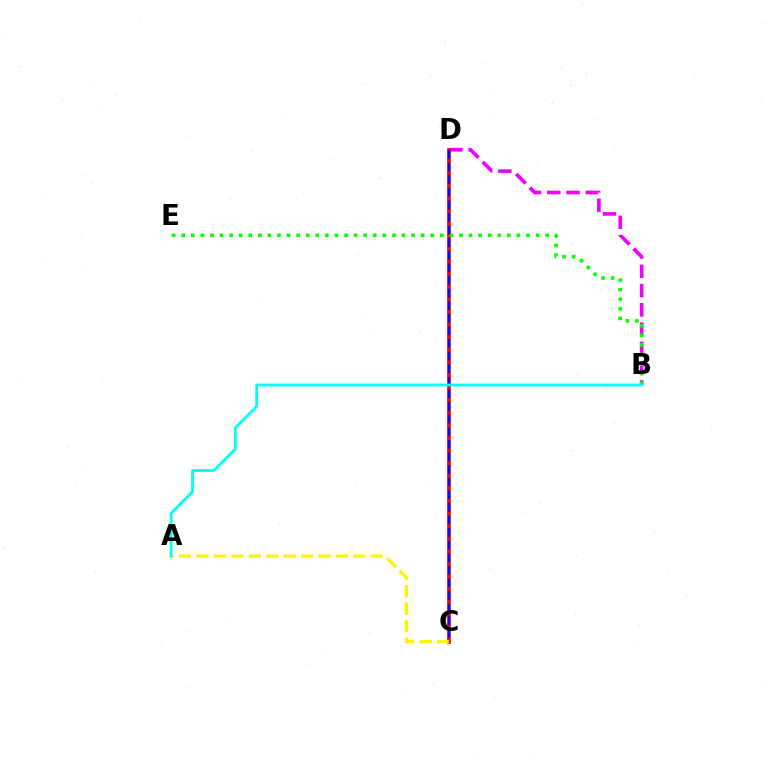{('B', 'D'): [{'color': '#ee00ff', 'line_style': 'dashed', 'thickness': 2.62}], ('C', 'D'): [{'color': '#ff0000', 'line_style': 'solid', 'thickness': 2.63}, {'color': '#0010ff', 'line_style': 'dashed', 'thickness': 1.71}], ('B', 'E'): [{'color': '#08ff00', 'line_style': 'dotted', 'thickness': 2.6}], ('A', 'C'): [{'color': '#fcf500', 'line_style': 'dashed', 'thickness': 2.37}], ('A', 'B'): [{'color': '#00fff6', 'line_style': 'solid', 'thickness': 1.99}]}